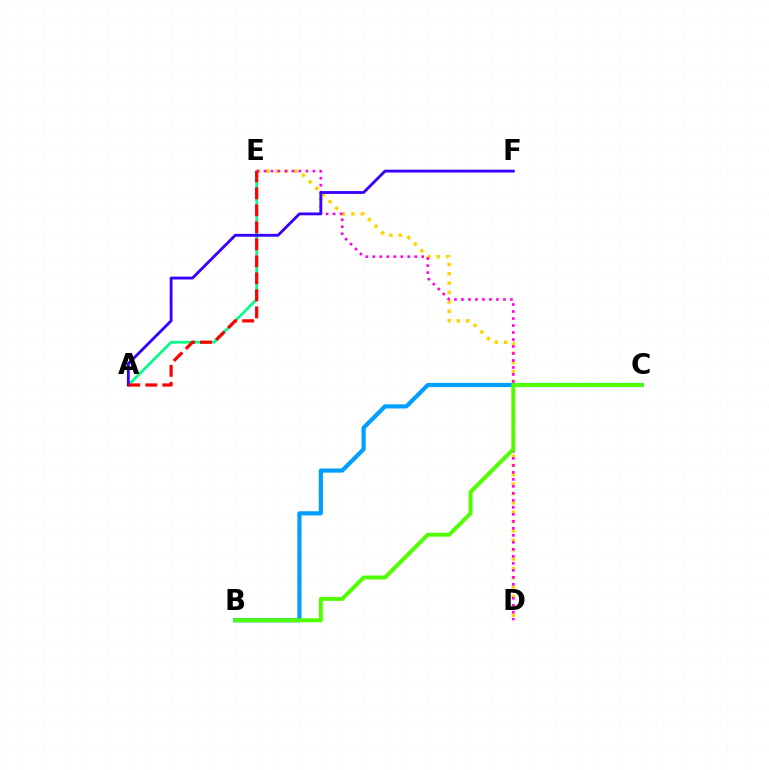{('A', 'E'): [{'color': '#00ff86', 'line_style': 'solid', 'thickness': 1.95}, {'color': '#ff0000', 'line_style': 'dashed', 'thickness': 2.31}], ('D', 'E'): [{'color': '#ffd500', 'line_style': 'dotted', 'thickness': 2.54}, {'color': '#ff00ed', 'line_style': 'dotted', 'thickness': 1.9}], ('A', 'F'): [{'color': '#3700ff', 'line_style': 'solid', 'thickness': 2.04}], ('B', 'C'): [{'color': '#009eff', 'line_style': 'solid', 'thickness': 3.0}, {'color': '#4fff00', 'line_style': 'solid', 'thickness': 2.83}]}